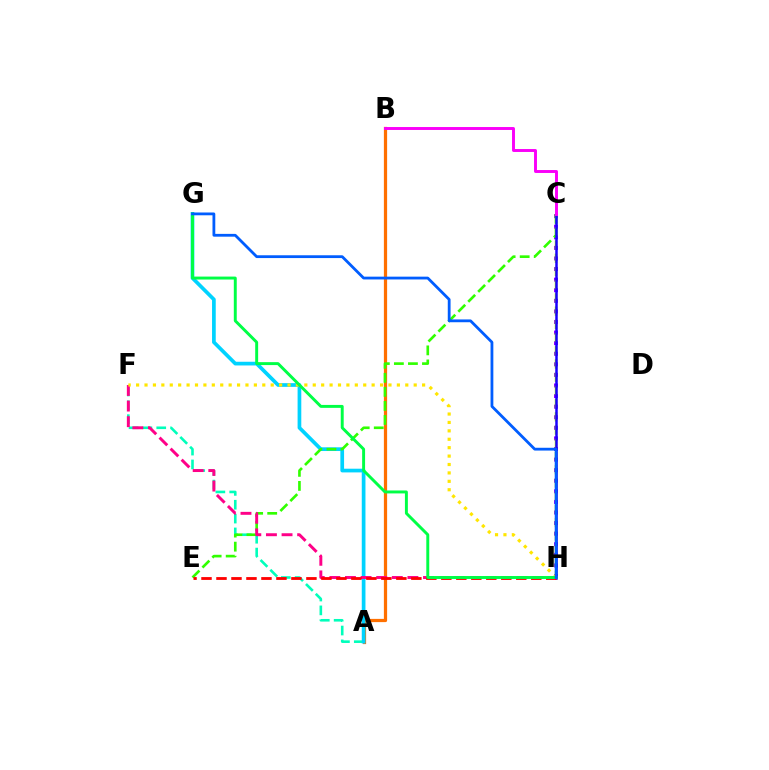{('A', 'B'): [{'color': '#ff7000', 'line_style': 'solid', 'thickness': 2.32}], ('A', 'F'): [{'color': '#00ffbb', 'line_style': 'dashed', 'thickness': 1.88}], ('A', 'G'): [{'color': '#00d3ff', 'line_style': 'solid', 'thickness': 2.66}], ('C', 'H'): [{'color': '#8a00ff', 'line_style': 'dotted', 'thickness': 2.88}, {'color': '#a2ff00', 'line_style': 'dashed', 'thickness': 1.8}, {'color': '#1900ff', 'line_style': 'solid', 'thickness': 1.8}], ('C', 'E'): [{'color': '#31ff00', 'line_style': 'dashed', 'thickness': 1.91}], ('F', 'H'): [{'color': '#ff0088', 'line_style': 'dashed', 'thickness': 2.12}, {'color': '#ffe600', 'line_style': 'dotted', 'thickness': 2.29}], ('B', 'C'): [{'color': '#fa00f9', 'line_style': 'solid', 'thickness': 2.11}], ('E', 'H'): [{'color': '#ff0000', 'line_style': 'dashed', 'thickness': 2.04}], ('G', 'H'): [{'color': '#00ff45', 'line_style': 'solid', 'thickness': 2.11}, {'color': '#005dff', 'line_style': 'solid', 'thickness': 2.01}]}